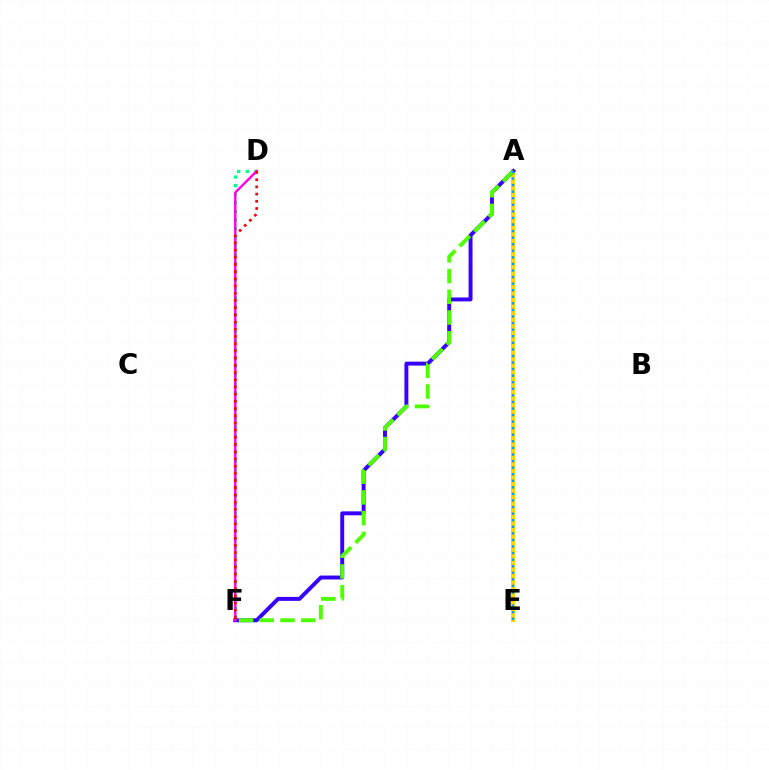{('A', 'E'): [{'color': '#ffd500', 'line_style': 'solid', 'thickness': 2.9}, {'color': '#009eff', 'line_style': 'dotted', 'thickness': 1.79}], ('A', 'F'): [{'color': '#3700ff', 'line_style': 'solid', 'thickness': 2.83}, {'color': '#4fff00', 'line_style': 'dashed', 'thickness': 2.81}], ('D', 'F'): [{'color': '#00ff86', 'line_style': 'dotted', 'thickness': 2.34}, {'color': '#ff00ed', 'line_style': 'solid', 'thickness': 1.75}, {'color': '#ff0000', 'line_style': 'dotted', 'thickness': 1.96}]}